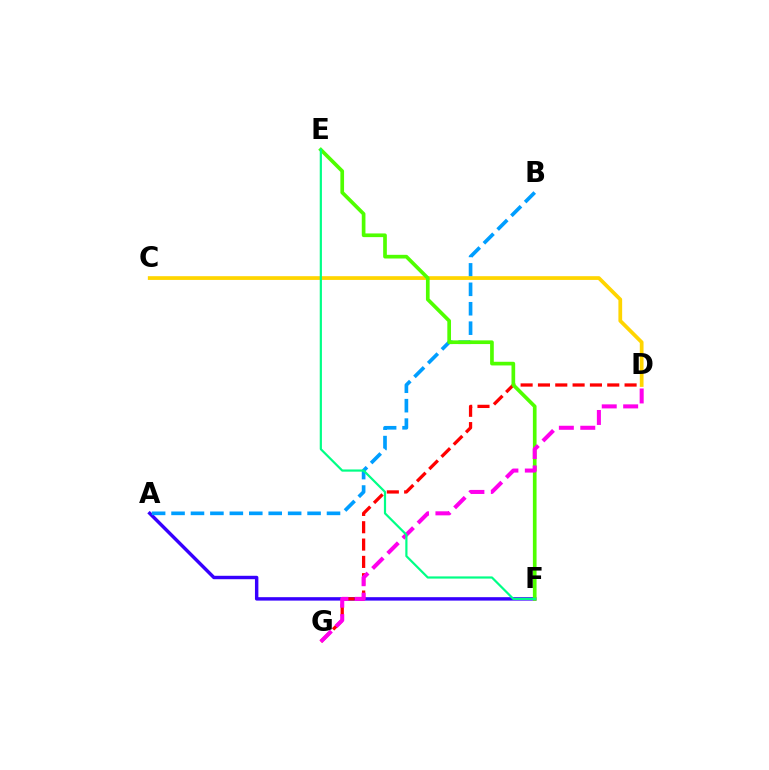{('A', 'F'): [{'color': '#3700ff', 'line_style': 'solid', 'thickness': 2.47}], ('A', 'B'): [{'color': '#009eff', 'line_style': 'dashed', 'thickness': 2.64}], ('C', 'D'): [{'color': '#ffd500', 'line_style': 'solid', 'thickness': 2.7}], ('D', 'G'): [{'color': '#ff0000', 'line_style': 'dashed', 'thickness': 2.35}, {'color': '#ff00ed', 'line_style': 'dashed', 'thickness': 2.91}], ('E', 'F'): [{'color': '#4fff00', 'line_style': 'solid', 'thickness': 2.65}, {'color': '#00ff86', 'line_style': 'solid', 'thickness': 1.58}]}